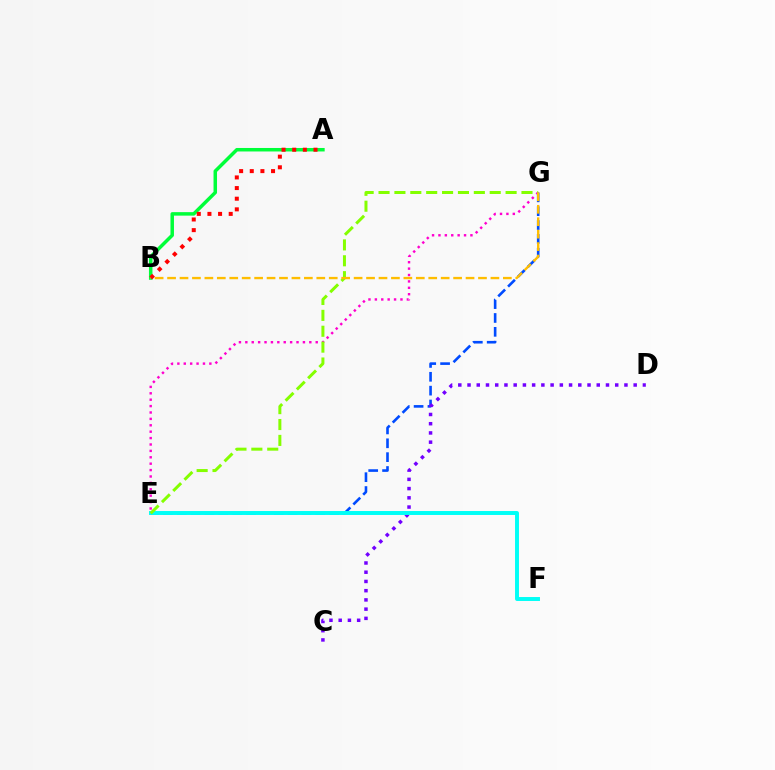{('A', 'B'): [{'color': '#00ff39', 'line_style': 'solid', 'thickness': 2.51}, {'color': '#ff0000', 'line_style': 'dotted', 'thickness': 2.89}], ('E', 'G'): [{'color': '#004bff', 'line_style': 'dashed', 'thickness': 1.88}, {'color': '#ff00cf', 'line_style': 'dotted', 'thickness': 1.74}, {'color': '#84ff00', 'line_style': 'dashed', 'thickness': 2.16}], ('C', 'D'): [{'color': '#7200ff', 'line_style': 'dotted', 'thickness': 2.51}], ('E', 'F'): [{'color': '#00fff6', 'line_style': 'solid', 'thickness': 2.83}], ('B', 'G'): [{'color': '#ffbd00', 'line_style': 'dashed', 'thickness': 1.69}]}